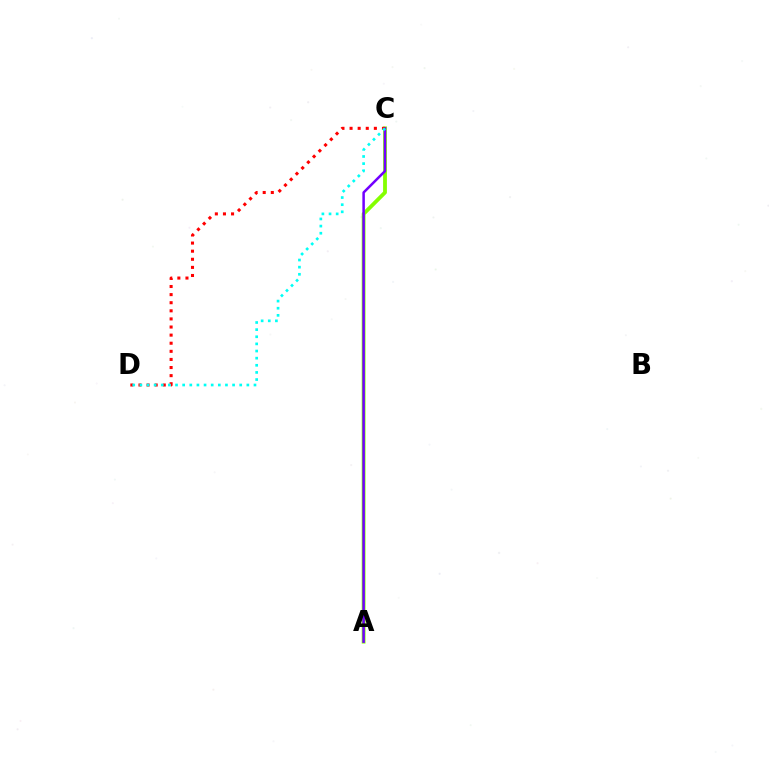{('A', 'C'): [{'color': '#84ff00', 'line_style': 'solid', 'thickness': 2.74}, {'color': '#7200ff', 'line_style': 'solid', 'thickness': 1.81}], ('C', 'D'): [{'color': '#ff0000', 'line_style': 'dotted', 'thickness': 2.2}, {'color': '#00fff6', 'line_style': 'dotted', 'thickness': 1.94}]}